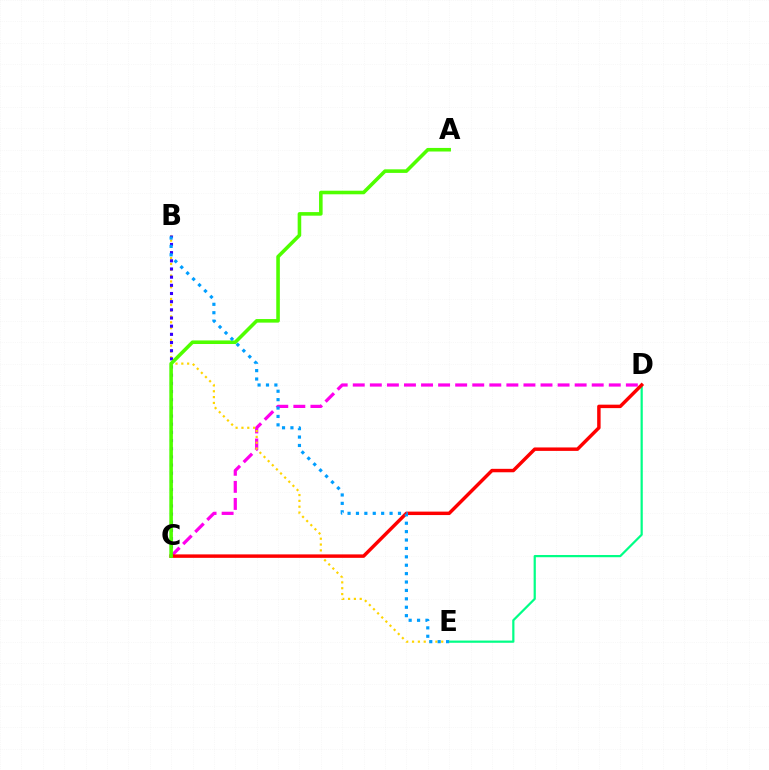{('C', 'D'): [{'color': '#ff00ed', 'line_style': 'dashed', 'thickness': 2.32}, {'color': '#ff0000', 'line_style': 'solid', 'thickness': 2.48}], ('D', 'E'): [{'color': '#00ff86', 'line_style': 'solid', 'thickness': 1.59}], ('B', 'E'): [{'color': '#ffd500', 'line_style': 'dotted', 'thickness': 1.59}, {'color': '#009eff', 'line_style': 'dotted', 'thickness': 2.28}], ('B', 'C'): [{'color': '#3700ff', 'line_style': 'dotted', 'thickness': 2.22}], ('A', 'C'): [{'color': '#4fff00', 'line_style': 'solid', 'thickness': 2.58}]}